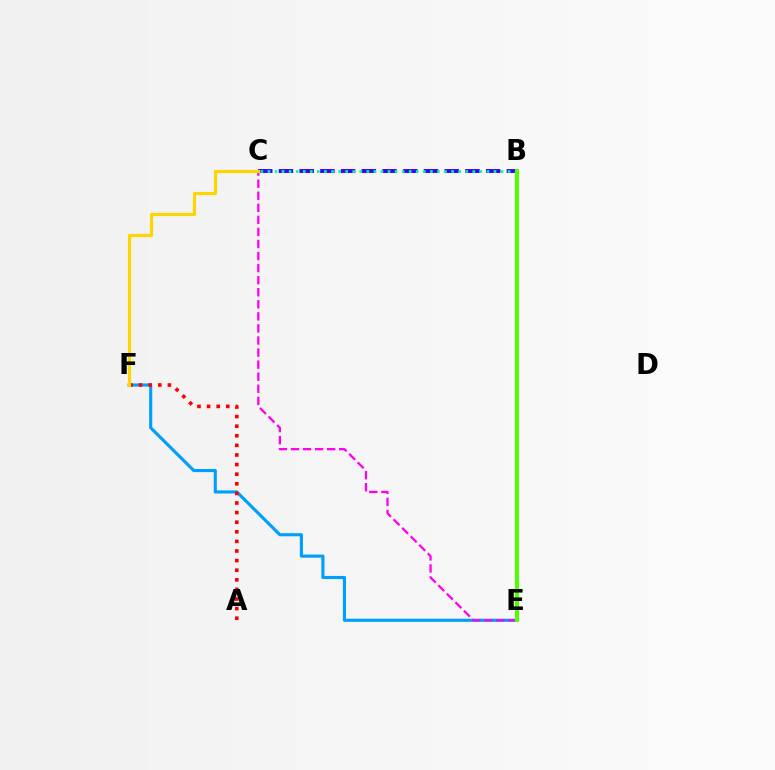{('B', 'C'): [{'color': '#3700ff', 'line_style': 'dashed', 'thickness': 2.82}, {'color': '#00ff86', 'line_style': 'dotted', 'thickness': 1.92}], ('E', 'F'): [{'color': '#009eff', 'line_style': 'solid', 'thickness': 2.25}], ('A', 'F'): [{'color': '#ff0000', 'line_style': 'dotted', 'thickness': 2.61}], ('C', 'E'): [{'color': '#ff00ed', 'line_style': 'dashed', 'thickness': 1.64}], ('C', 'F'): [{'color': '#ffd500', 'line_style': 'solid', 'thickness': 2.27}], ('B', 'E'): [{'color': '#4fff00', 'line_style': 'solid', 'thickness': 2.87}]}